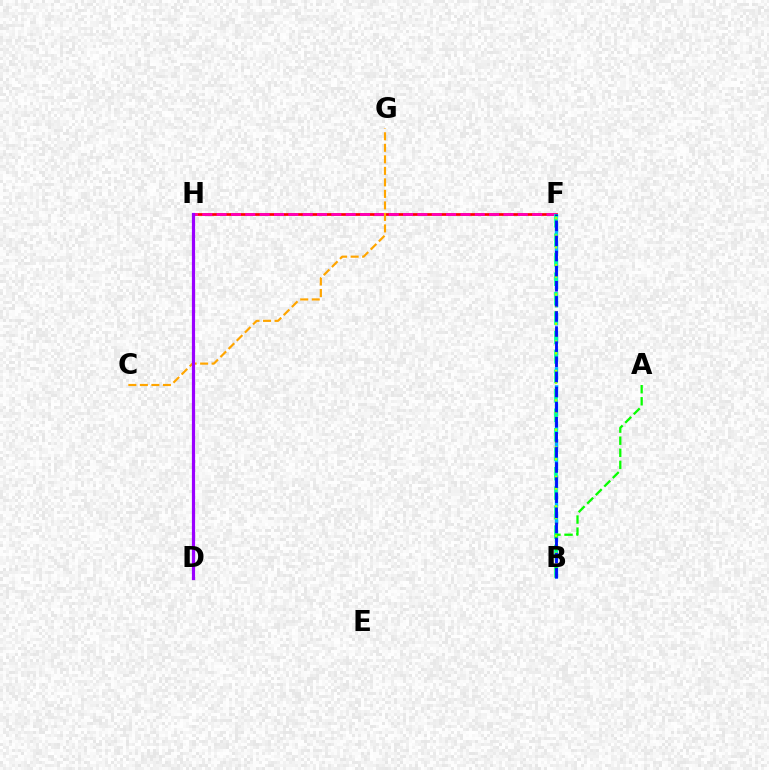{('F', 'H'): [{'color': '#ff0000', 'line_style': 'solid', 'thickness': 1.95}, {'color': '#ff00bd', 'line_style': 'dashed', 'thickness': 1.95}], ('B', 'F'): [{'color': '#00b5ff', 'line_style': 'dashed', 'thickness': 2.45}, {'color': '#00ff9d', 'line_style': 'dashed', 'thickness': 2.64}, {'color': '#b3ff00', 'line_style': 'dotted', 'thickness': 1.6}, {'color': '#0010ff', 'line_style': 'dashed', 'thickness': 2.05}], ('C', 'G'): [{'color': '#ffa500', 'line_style': 'dashed', 'thickness': 1.56}], ('A', 'B'): [{'color': '#08ff00', 'line_style': 'dashed', 'thickness': 1.64}], ('D', 'H'): [{'color': '#9b00ff', 'line_style': 'solid', 'thickness': 2.3}]}